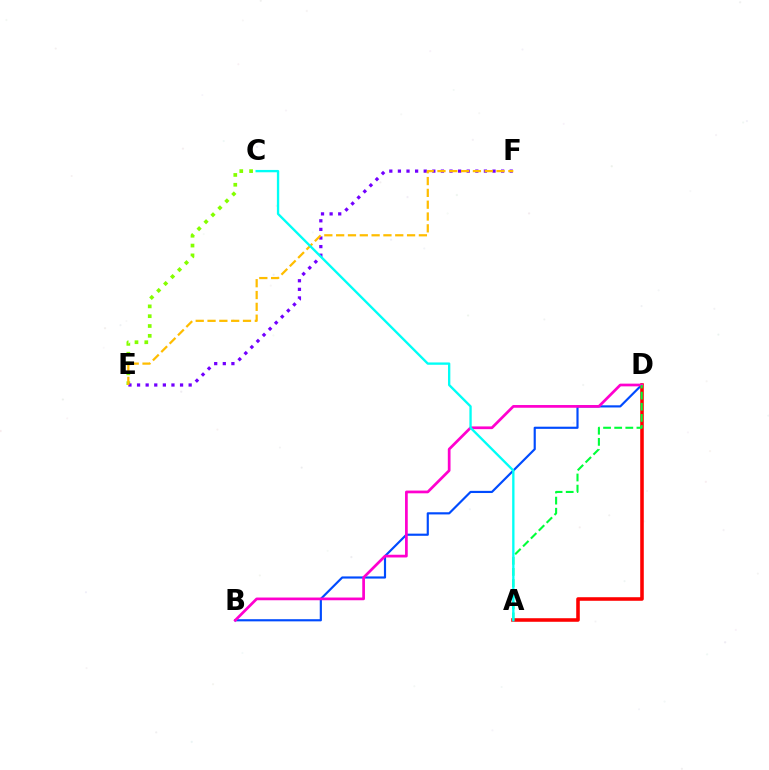{('B', 'D'): [{'color': '#004bff', 'line_style': 'solid', 'thickness': 1.56}, {'color': '#ff00cf', 'line_style': 'solid', 'thickness': 1.96}], ('A', 'D'): [{'color': '#ff0000', 'line_style': 'solid', 'thickness': 2.56}, {'color': '#00ff39', 'line_style': 'dashed', 'thickness': 1.51}], ('C', 'E'): [{'color': '#84ff00', 'line_style': 'dotted', 'thickness': 2.67}], ('E', 'F'): [{'color': '#7200ff', 'line_style': 'dotted', 'thickness': 2.34}, {'color': '#ffbd00', 'line_style': 'dashed', 'thickness': 1.61}], ('A', 'C'): [{'color': '#00fff6', 'line_style': 'solid', 'thickness': 1.68}]}